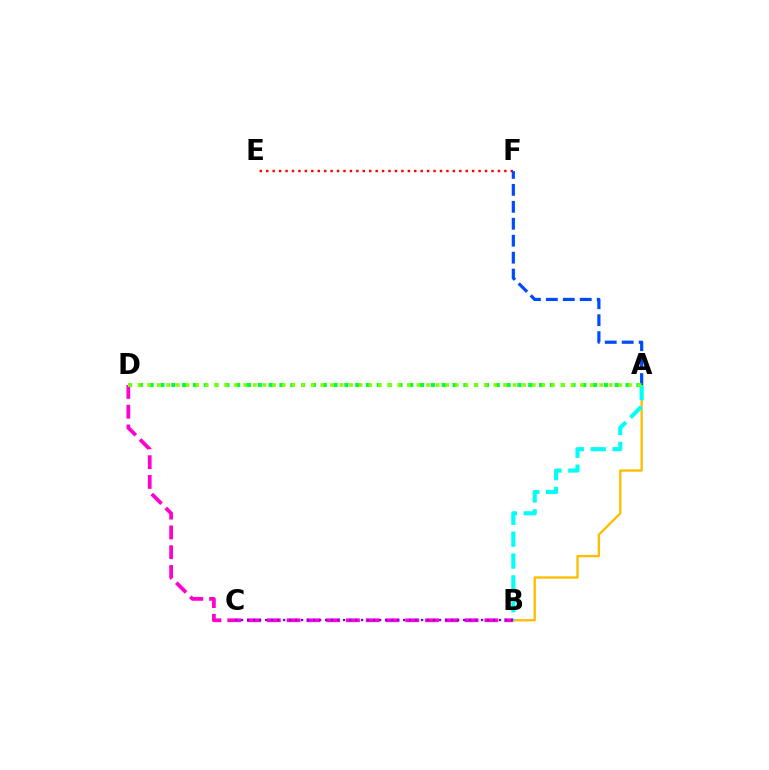{('B', 'D'): [{'color': '#ff00cf', 'line_style': 'dashed', 'thickness': 2.69}], ('E', 'F'): [{'color': '#ff0000', 'line_style': 'dotted', 'thickness': 1.75}], ('A', 'B'): [{'color': '#ffbd00', 'line_style': 'solid', 'thickness': 1.68}, {'color': '#00fff6', 'line_style': 'dashed', 'thickness': 2.97}], ('A', 'D'): [{'color': '#00ff39', 'line_style': 'dotted', 'thickness': 2.94}, {'color': '#84ff00', 'line_style': 'dotted', 'thickness': 2.61}], ('A', 'F'): [{'color': '#004bff', 'line_style': 'dashed', 'thickness': 2.3}], ('B', 'C'): [{'color': '#7200ff', 'line_style': 'dotted', 'thickness': 1.63}]}